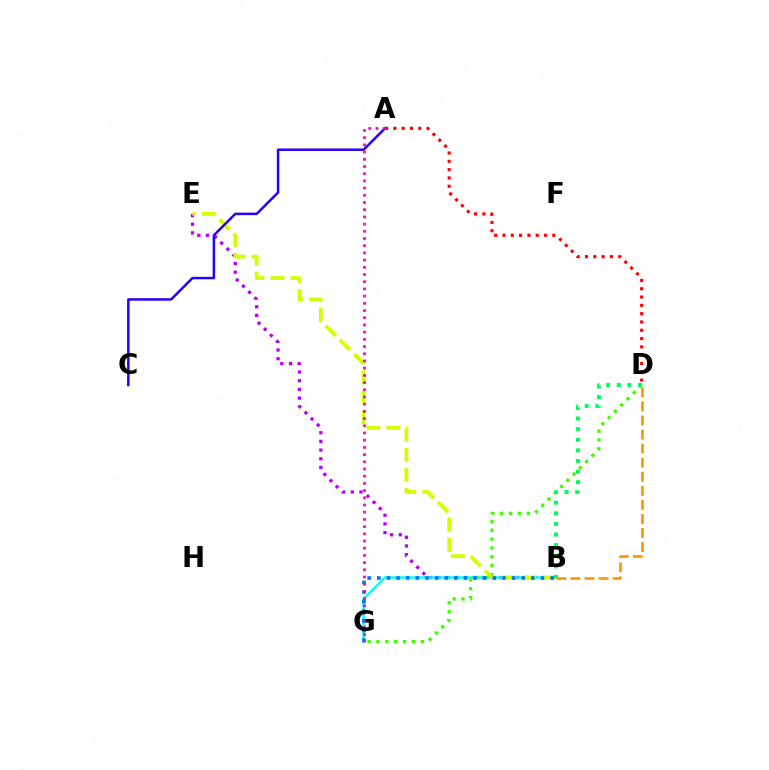{('B', 'E'): [{'color': '#b900ff', 'line_style': 'dotted', 'thickness': 2.36}, {'color': '#d1ff00', 'line_style': 'dashed', 'thickness': 2.72}], ('B', 'G'): [{'color': '#00fff6', 'line_style': 'solid', 'thickness': 1.78}, {'color': '#0074ff', 'line_style': 'dotted', 'thickness': 2.62}], ('D', 'G'): [{'color': '#3dff00', 'line_style': 'dotted', 'thickness': 2.41}], ('A', 'C'): [{'color': '#2500ff', 'line_style': 'solid', 'thickness': 1.8}], ('A', 'D'): [{'color': '#ff0000', 'line_style': 'dotted', 'thickness': 2.26}], ('B', 'D'): [{'color': '#00ff5c', 'line_style': 'dotted', 'thickness': 2.88}, {'color': '#ff9400', 'line_style': 'dashed', 'thickness': 1.91}], ('A', 'G'): [{'color': '#ff00ac', 'line_style': 'dotted', 'thickness': 1.96}]}